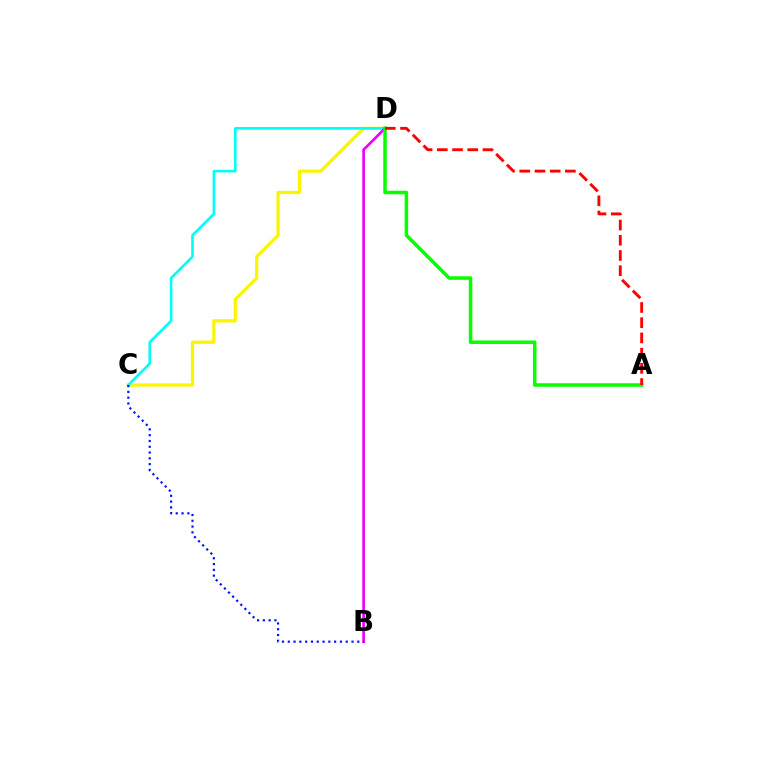{('C', 'D'): [{'color': '#fcf500', 'line_style': 'solid', 'thickness': 2.34}, {'color': '#00fff6', 'line_style': 'solid', 'thickness': 1.88}], ('B', 'D'): [{'color': '#ee00ff', 'line_style': 'solid', 'thickness': 1.93}], ('B', 'C'): [{'color': '#0010ff', 'line_style': 'dotted', 'thickness': 1.57}], ('A', 'D'): [{'color': '#08ff00', 'line_style': 'solid', 'thickness': 2.53}, {'color': '#ff0000', 'line_style': 'dashed', 'thickness': 2.07}]}